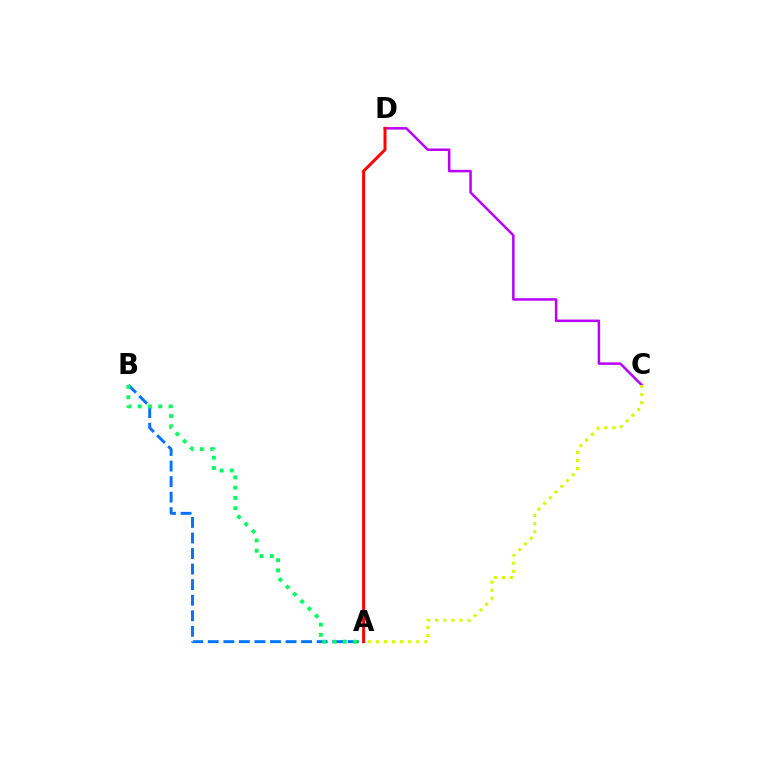{('C', 'D'): [{'color': '#b900ff', 'line_style': 'solid', 'thickness': 1.81}], ('A', 'B'): [{'color': '#0074ff', 'line_style': 'dashed', 'thickness': 2.11}, {'color': '#00ff5c', 'line_style': 'dotted', 'thickness': 2.79}], ('A', 'C'): [{'color': '#d1ff00', 'line_style': 'dotted', 'thickness': 2.19}], ('A', 'D'): [{'color': '#ff0000', 'line_style': 'solid', 'thickness': 2.15}]}